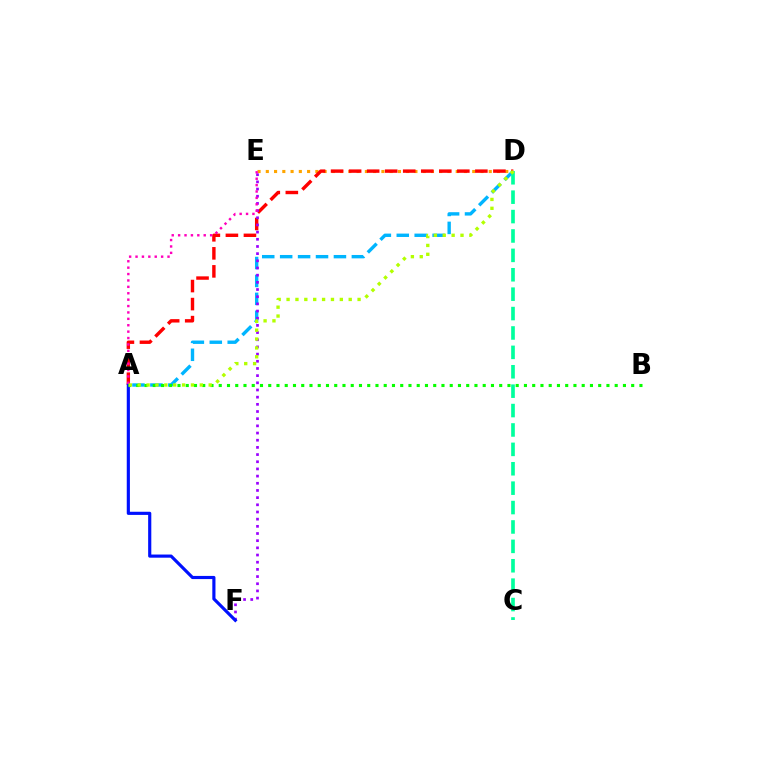{('A', 'D'): [{'color': '#00b5ff', 'line_style': 'dashed', 'thickness': 2.44}, {'color': '#ff0000', 'line_style': 'dashed', 'thickness': 2.45}, {'color': '#b3ff00', 'line_style': 'dotted', 'thickness': 2.41}], ('D', 'E'): [{'color': '#ffa500', 'line_style': 'dotted', 'thickness': 2.24}], ('E', 'F'): [{'color': '#9b00ff', 'line_style': 'dotted', 'thickness': 1.95}], ('A', 'F'): [{'color': '#0010ff', 'line_style': 'solid', 'thickness': 2.27}], ('A', 'E'): [{'color': '#ff00bd', 'line_style': 'dotted', 'thickness': 1.74}], ('C', 'D'): [{'color': '#00ff9d', 'line_style': 'dashed', 'thickness': 2.64}], ('A', 'B'): [{'color': '#08ff00', 'line_style': 'dotted', 'thickness': 2.24}]}